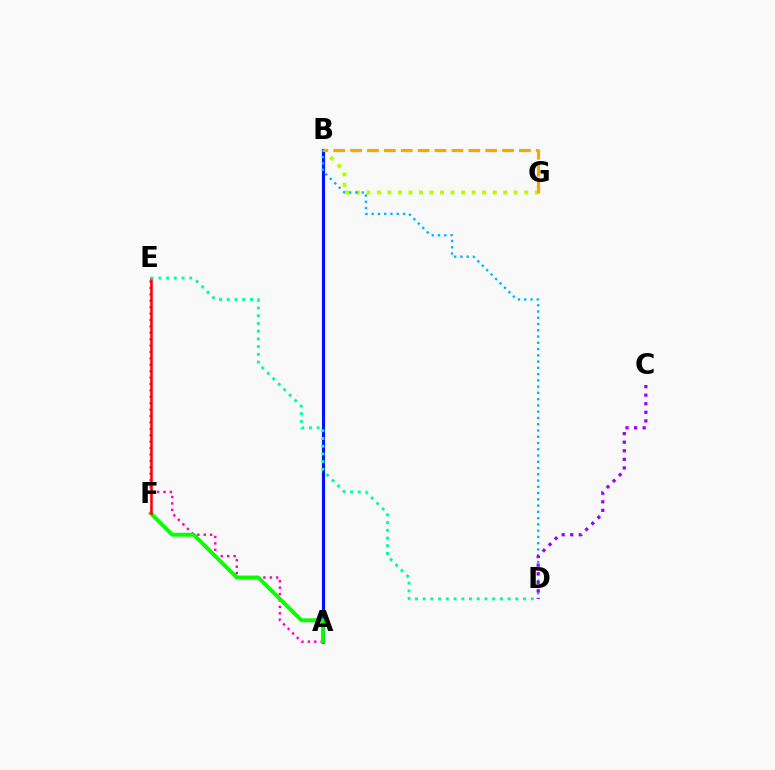{('B', 'G'): [{'color': '#b3ff00', 'line_style': 'dotted', 'thickness': 2.86}, {'color': '#ffa500', 'line_style': 'dashed', 'thickness': 2.29}], ('A', 'B'): [{'color': '#0010ff', 'line_style': 'solid', 'thickness': 2.23}], ('B', 'D'): [{'color': '#00b5ff', 'line_style': 'dotted', 'thickness': 1.7}], ('A', 'E'): [{'color': '#ff00bd', 'line_style': 'dotted', 'thickness': 1.74}], ('A', 'F'): [{'color': '#08ff00', 'line_style': 'solid', 'thickness': 2.82}], ('E', 'F'): [{'color': '#ff0000', 'line_style': 'solid', 'thickness': 1.84}], ('C', 'D'): [{'color': '#9b00ff', 'line_style': 'dotted', 'thickness': 2.33}], ('D', 'E'): [{'color': '#00ff9d', 'line_style': 'dotted', 'thickness': 2.1}]}